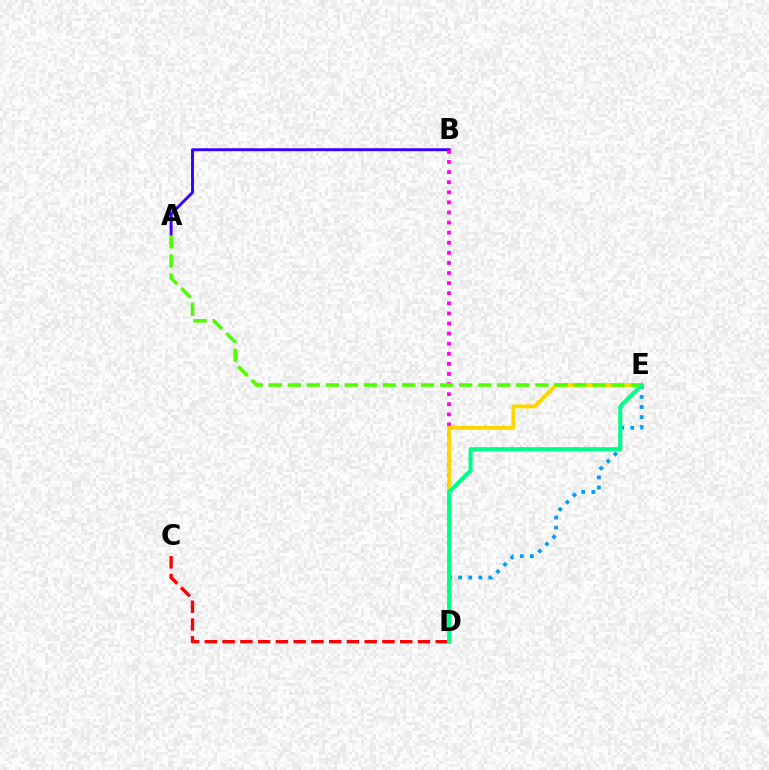{('A', 'B'): [{'color': '#3700ff', 'line_style': 'solid', 'thickness': 2.1}], ('D', 'E'): [{'color': '#009eff', 'line_style': 'dotted', 'thickness': 2.73}, {'color': '#ffd500', 'line_style': 'solid', 'thickness': 2.84}, {'color': '#00ff86', 'line_style': 'solid', 'thickness': 2.92}], ('B', 'D'): [{'color': '#ff00ed', 'line_style': 'dotted', 'thickness': 2.74}], ('C', 'D'): [{'color': '#ff0000', 'line_style': 'dashed', 'thickness': 2.41}], ('A', 'E'): [{'color': '#4fff00', 'line_style': 'dashed', 'thickness': 2.59}]}